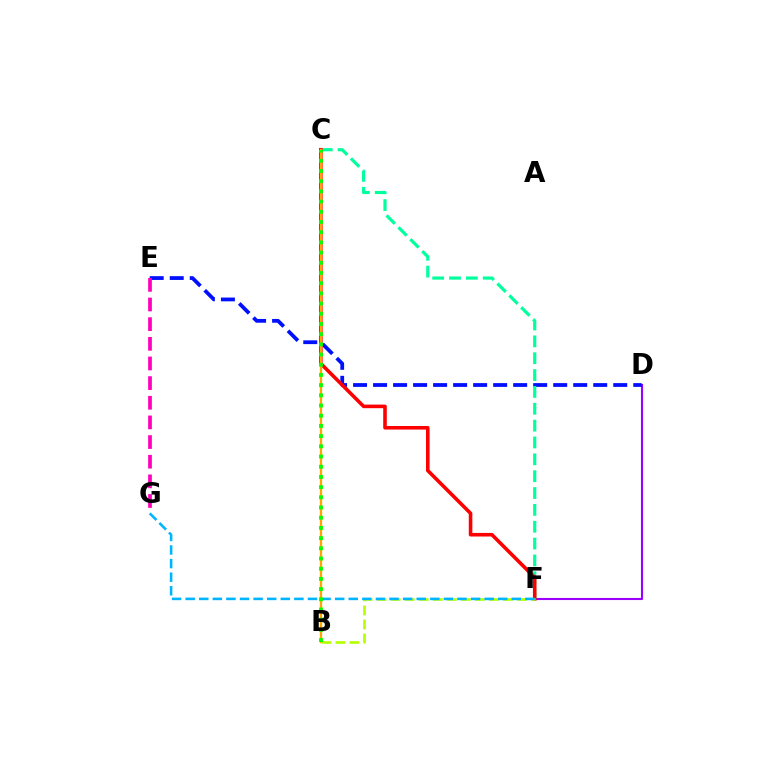{('D', 'F'): [{'color': '#9b00ff', 'line_style': 'solid', 'thickness': 1.51}], ('D', 'E'): [{'color': '#0010ff', 'line_style': 'dashed', 'thickness': 2.72}], ('C', 'F'): [{'color': '#00ff9d', 'line_style': 'dashed', 'thickness': 2.29}, {'color': '#ff0000', 'line_style': 'solid', 'thickness': 2.58}], ('B', 'C'): [{'color': '#ffa500', 'line_style': 'solid', 'thickness': 1.67}, {'color': '#08ff00', 'line_style': 'dotted', 'thickness': 2.77}], ('B', 'F'): [{'color': '#b3ff00', 'line_style': 'dashed', 'thickness': 1.91}], ('F', 'G'): [{'color': '#00b5ff', 'line_style': 'dashed', 'thickness': 1.85}], ('E', 'G'): [{'color': '#ff00bd', 'line_style': 'dashed', 'thickness': 2.67}]}